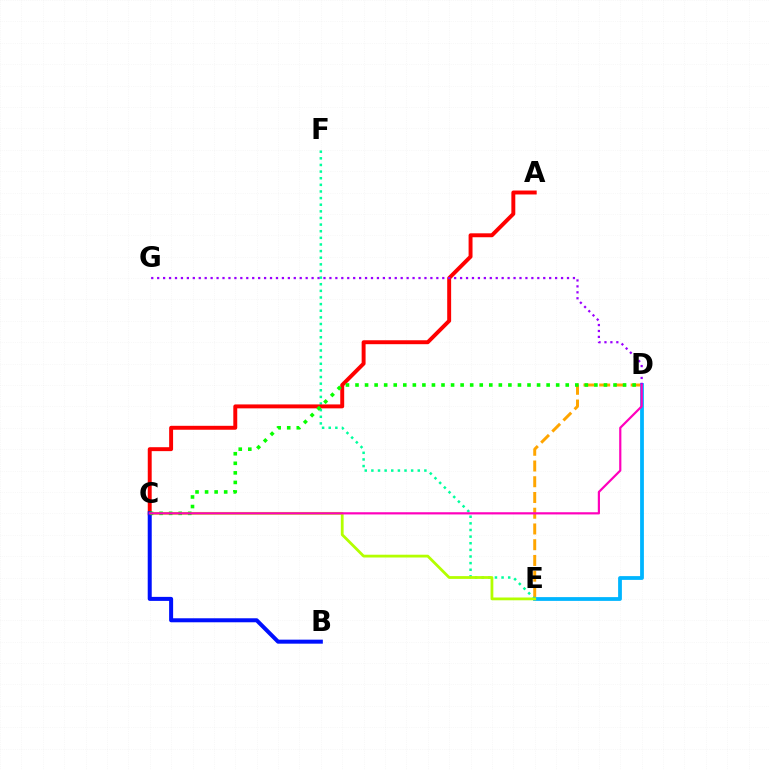{('D', 'E'): [{'color': '#ffa500', 'line_style': 'dashed', 'thickness': 2.14}, {'color': '#00b5ff', 'line_style': 'solid', 'thickness': 2.73}], ('E', 'F'): [{'color': '#00ff9d', 'line_style': 'dotted', 'thickness': 1.8}], ('C', 'E'): [{'color': '#b3ff00', 'line_style': 'solid', 'thickness': 2.0}], ('A', 'C'): [{'color': '#ff0000', 'line_style': 'solid', 'thickness': 2.83}], ('D', 'G'): [{'color': '#9b00ff', 'line_style': 'dotted', 'thickness': 1.61}], ('B', 'C'): [{'color': '#0010ff', 'line_style': 'solid', 'thickness': 2.89}], ('C', 'D'): [{'color': '#08ff00', 'line_style': 'dotted', 'thickness': 2.6}, {'color': '#ff00bd', 'line_style': 'solid', 'thickness': 1.58}]}